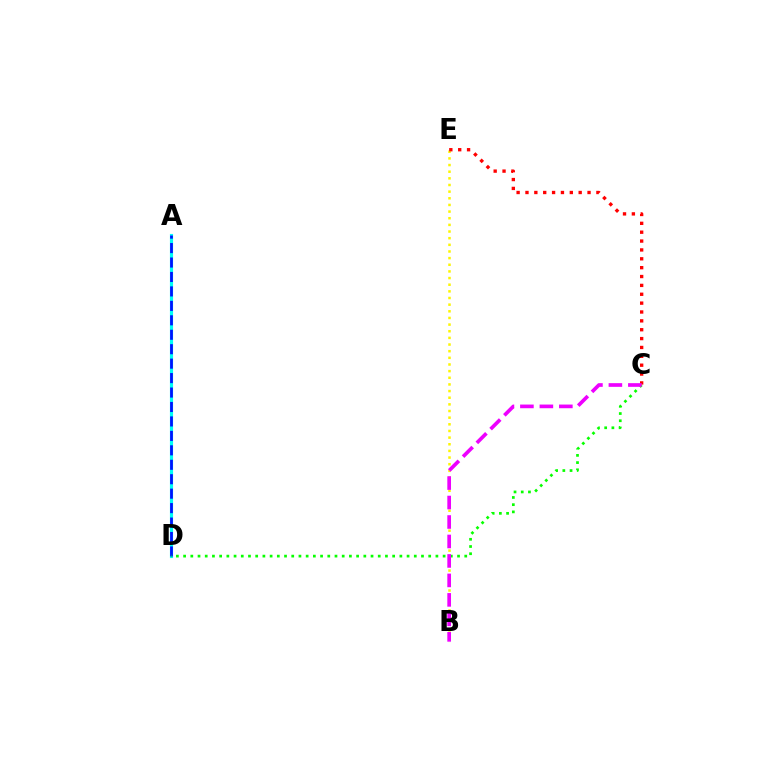{('B', 'E'): [{'color': '#fcf500', 'line_style': 'dotted', 'thickness': 1.81}], ('C', 'E'): [{'color': '#ff0000', 'line_style': 'dotted', 'thickness': 2.41}], ('A', 'D'): [{'color': '#00fff6', 'line_style': 'solid', 'thickness': 2.27}, {'color': '#0010ff', 'line_style': 'dashed', 'thickness': 1.96}], ('C', 'D'): [{'color': '#08ff00', 'line_style': 'dotted', 'thickness': 1.96}], ('B', 'C'): [{'color': '#ee00ff', 'line_style': 'dashed', 'thickness': 2.65}]}